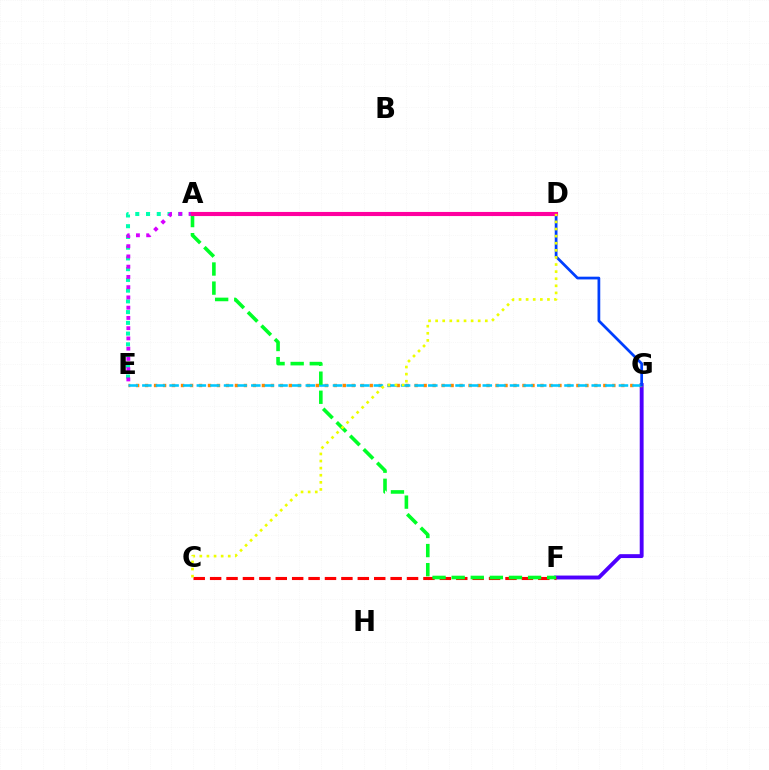{('F', 'G'): [{'color': '#4f00ff', 'line_style': 'solid', 'thickness': 2.8}], ('E', 'G'): [{'color': '#ff8800', 'line_style': 'dotted', 'thickness': 2.44}, {'color': '#00c7ff', 'line_style': 'dashed', 'thickness': 1.85}], ('A', 'E'): [{'color': '#00ffaf', 'line_style': 'dotted', 'thickness': 2.92}, {'color': '#d600ff', 'line_style': 'dotted', 'thickness': 2.78}], ('C', 'F'): [{'color': '#ff0000', 'line_style': 'dashed', 'thickness': 2.23}], ('A', 'D'): [{'color': '#66ff00', 'line_style': 'dashed', 'thickness': 2.14}, {'color': '#ff00a0', 'line_style': 'solid', 'thickness': 2.96}], ('D', 'G'): [{'color': '#003fff', 'line_style': 'solid', 'thickness': 1.97}], ('A', 'F'): [{'color': '#00ff27', 'line_style': 'dashed', 'thickness': 2.6}], ('C', 'D'): [{'color': '#eeff00', 'line_style': 'dotted', 'thickness': 1.93}]}